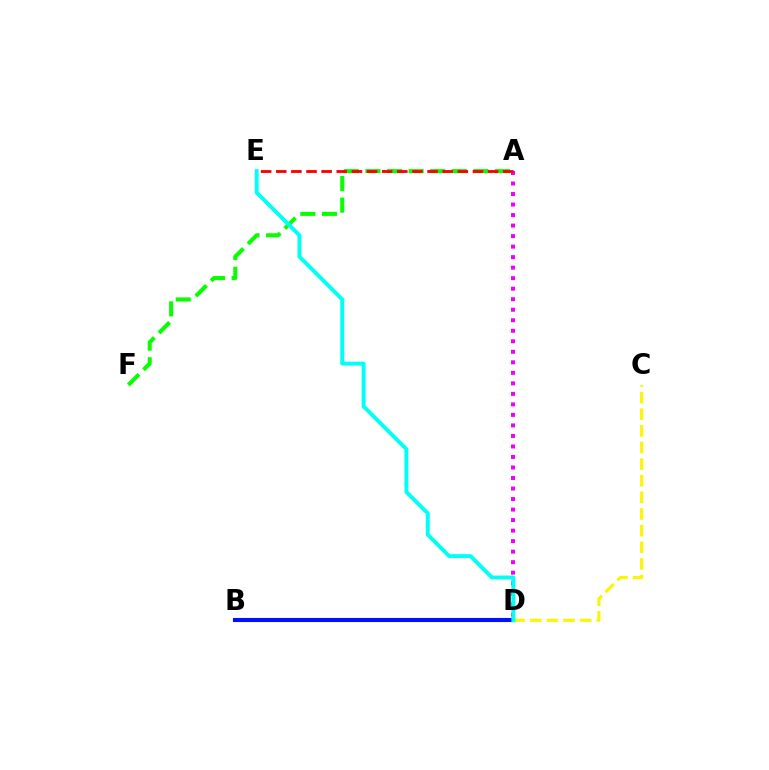{('A', 'F'): [{'color': '#08ff00', 'line_style': 'dashed', 'thickness': 2.93}], ('C', 'D'): [{'color': '#fcf500', 'line_style': 'dashed', 'thickness': 2.26}], ('A', 'D'): [{'color': '#ee00ff', 'line_style': 'dotted', 'thickness': 2.86}], ('B', 'D'): [{'color': '#0010ff', 'line_style': 'solid', 'thickness': 2.94}], ('D', 'E'): [{'color': '#00fff6', 'line_style': 'solid', 'thickness': 2.82}], ('A', 'E'): [{'color': '#ff0000', 'line_style': 'dashed', 'thickness': 2.06}]}